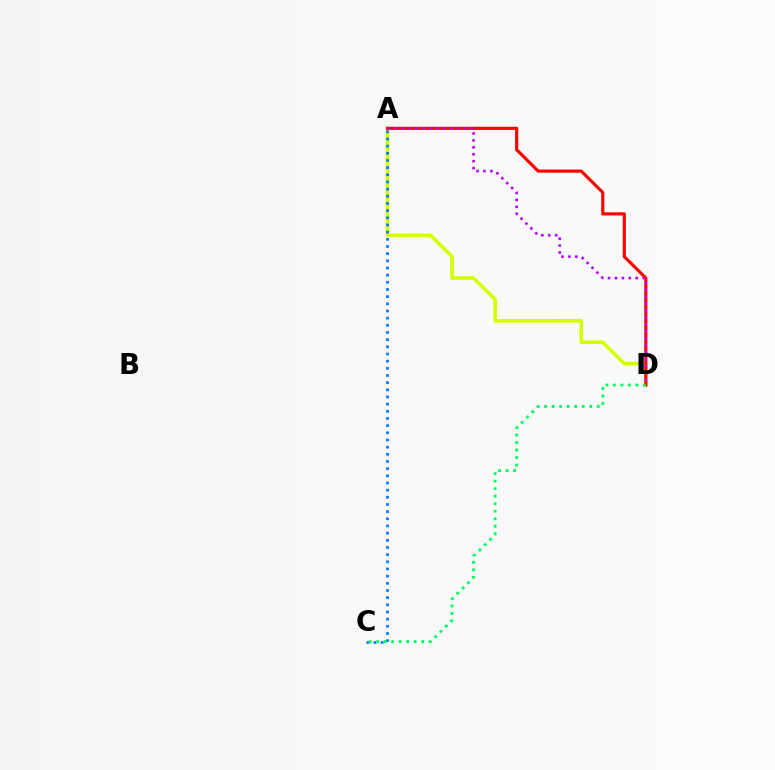{('A', 'D'): [{'color': '#d1ff00', 'line_style': 'solid', 'thickness': 2.58}, {'color': '#ff0000', 'line_style': 'solid', 'thickness': 2.26}, {'color': '#b900ff', 'line_style': 'dotted', 'thickness': 1.88}], ('A', 'C'): [{'color': '#0074ff', 'line_style': 'dotted', 'thickness': 1.95}], ('C', 'D'): [{'color': '#00ff5c', 'line_style': 'dotted', 'thickness': 2.04}]}